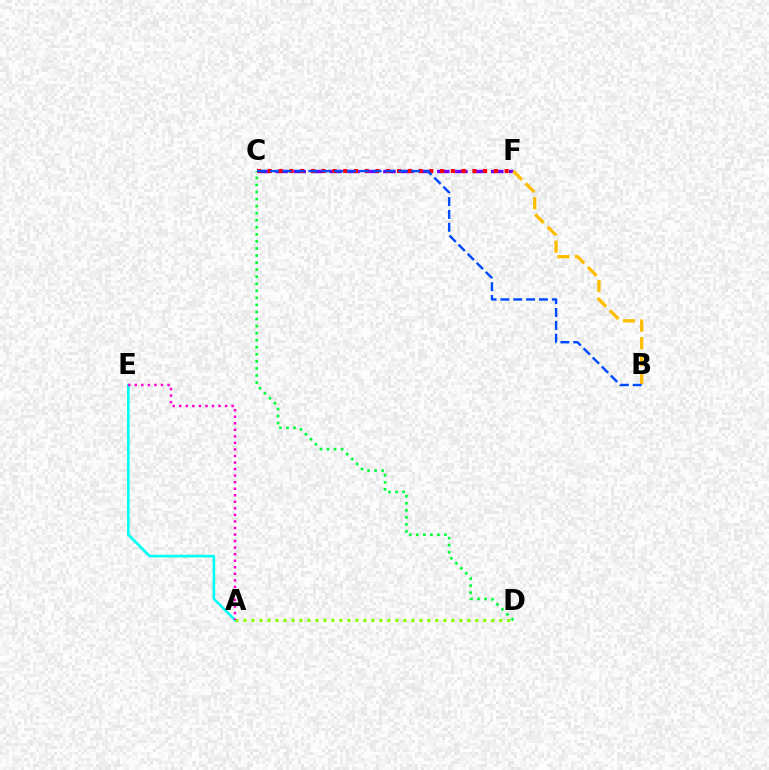{('C', 'F'): [{'color': '#7200ff', 'line_style': 'dashed', 'thickness': 2.44}, {'color': '#ff0000', 'line_style': 'dotted', 'thickness': 2.93}], ('A', 'E'): [{'color': '#00fff6', 'line_style': 'solid', 'thickness': 1.9}, {'color': '#ff00cf', 'line_style': 'dotted', 'thickness': 1.78}], ('A', 'D'): [{'color': '#84ff00', 'line_style': 'dotted', 'thickness': 2.17}], ('C', 'D'): [{'color': '#00ff39', 'line_style': 'dotted', 'thickness': 1.92}], ('B', 'F'): [{'color': '#ffbd00', 'line_style': 'dashed', 'thickness': 2.37}], ('B', 'C'): [{'color': '#004bff', 'line_style': 'dashed', 'thickness': 1.75}]}